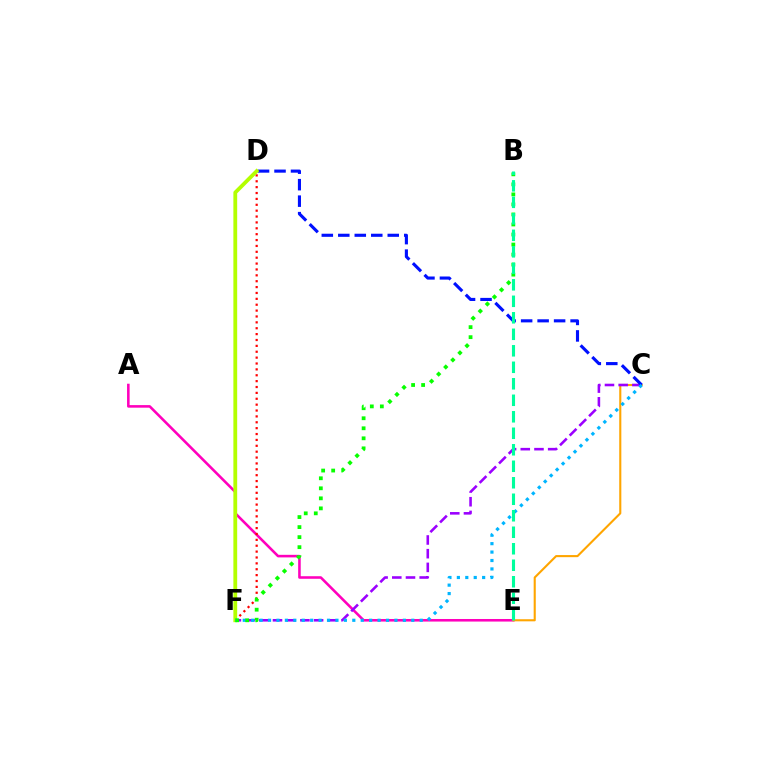{('A', 'E'): [{'color': '#ff00bd', 'line_style': 'solid', 'thickness': 1.85}], ('C', 'E'): [{'color': '#ffa500', 'line_style': 'solid', 'thickness': 1.52}], ('C', 'F'): [{'color': '#9b00ff', 'line_style': 'dashed', 'thickness': 1.86}, {'color': '#00b5ff', 'line_style': 'dotted', 'thickness': 2.29}], ('C', 'D'): [{'color': '#0010ff', 'line_style': 'dashed', 'thickness': 2.24}], ('D', 'F'): [{'color': '#ff0000', 'line_style': 'dotted', 'thickness': 1.6}, {'color': '#b3ff00', 'line_style': 'solid', 'thickness': 2.74}], ('B', 'F'): [{'color': '#08ff00', 'line_style': 'dotted', 'thickness': 2.73}], ('B', 'E'): [{'color': '#00ff9d', 'line_style': 'dashed', 'thickness': 2.24}]}